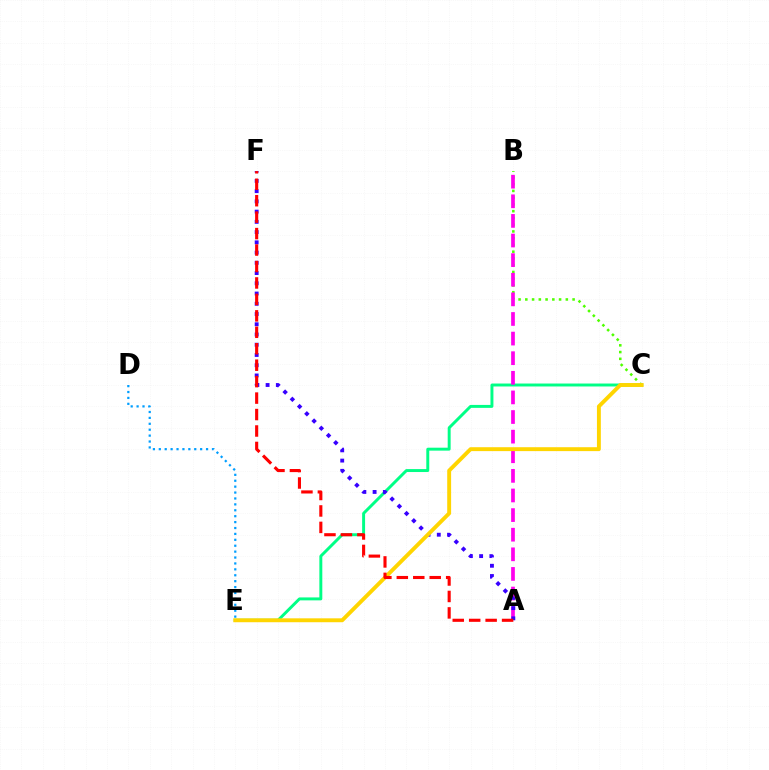{('B', 'C'): [{'color': '#4fff00', 'line_style': 'dotted', 'thickness': 1.83}], ('D', 'E'): [{'color': '#009eff', 'line_style': 'dotted', 'thickness': 1.61}], ('C', 'E'): [{'color': '#00ff86', 'line_style': 'solid', 'thickness': 2.12}, {'color': '#ffd500', 'line_style': 'solid', 'thickness': 2.81}], ('A', 'B'): [{'color': '#ff00ed', 'line_style': 'dashed', 'thickness': 2.66}], ('A', 'F'): [{'color': '#3700ff', 'line_style': 'dotted', 'thickness': 2.78}, {'color': '#ff0000', 'line_style': 'dashed', 'thickness': 2.23}]}